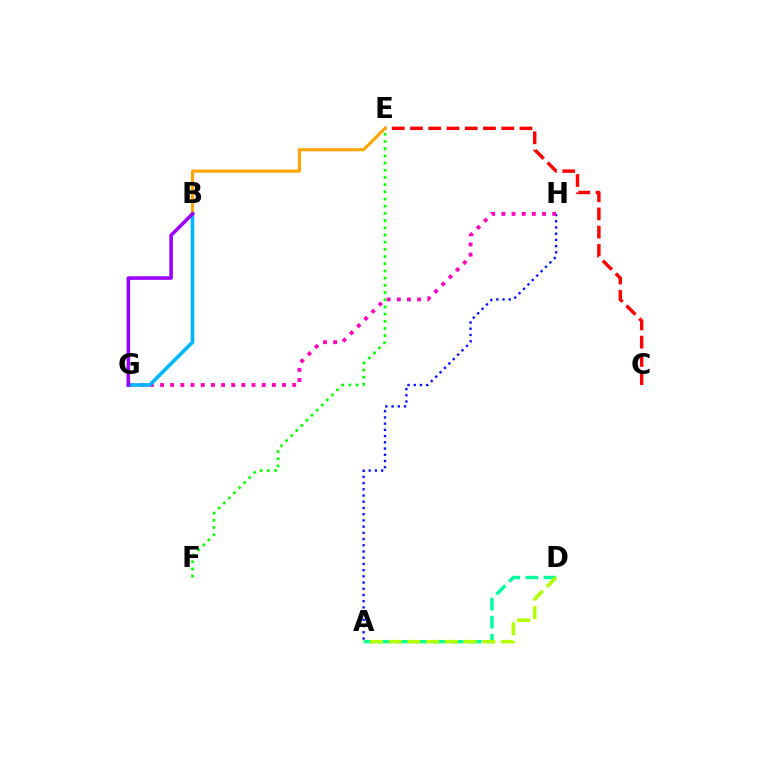{('A', 'H'): [{'color': '#0010ff', 'line_style': 'dotted', 'thickness': 1.69}], ('C', 'E'): [{'color': '#ff0000', 'line_style': 'dashed', 'thickness': 2.48}], ('G', 'H'): [{'color': '#ff00bd', 'line_style': 'dotted', 'thickness': 2.76}], ('B', 'G'): [{'color': '#00b5ff', 'line_style': 'solid', 'thickness': 2.63}, {'color': '#9b00ff', 'line_style': 'solid', 'thickness': 2.56}], ('A', 'D'): [{'color': '#00ff9d', 'line_style': 'dashed', 'thickness': 2.45}, {'color': '#b3ff00', 'line_style': 'dashed', 'thickness': 2.54}], ('E', 'F'): [{'color': '#08ff00', 'line_style': 'dotted', 'thickness': 1.95}], ('B', 'E'): [{'color': '#ffa500', 'line_style': 'solid', 'thickness': 2.22}]}